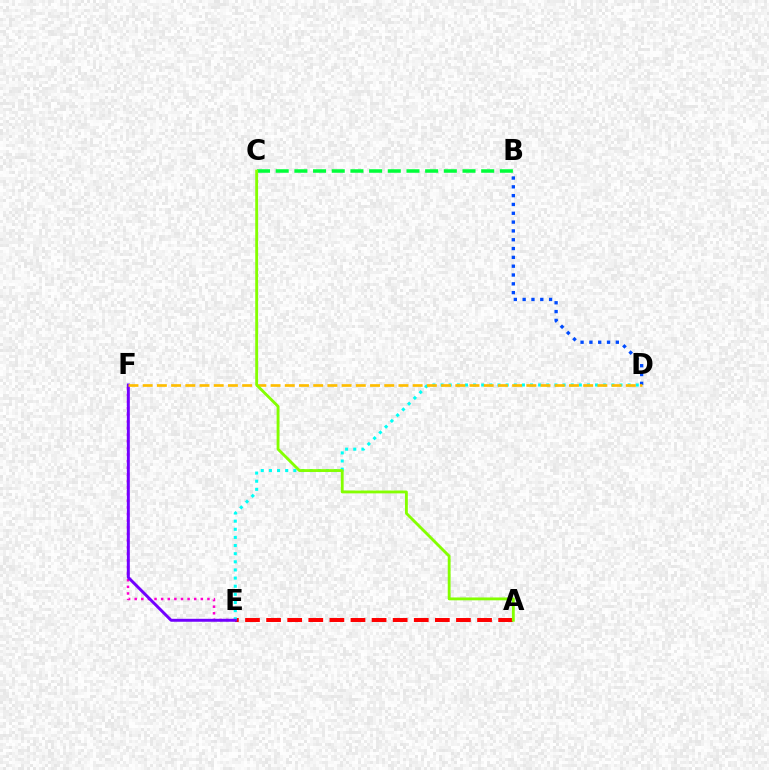{('A', 'E'): [{'color': '#ff0000', 'line_style': 'dashed', 'thickness': 2.87}], ('B', 'C'): [{'color': '#00ff39', 'line_style': 'dashed', 'thickness': 2.54}], ('E', 'F'): [{'color': '#ff00cf', 'line_style': 'dotted', 'thickness': 1.8}, {'color': '#7200ff', 'line_style': 'solid', 'thickness': 2.12}], ('D', 'E'): [{'color': '#00fff6', 'line_style': 'dotted', 'thickness': 2.21}], ('B', 'D'): [{'color': '#004bff', 'line_style': 'dotted', 'thickness': 2.4}], ('D', 'F'): [{'color': '#ffbd00', 'line_style': 'dashed', 'thickness': 1.93}], ('A', 'C'): [{'color': '#84ff00', 'line_style': 'solid', 'thickness': 2.05}]}